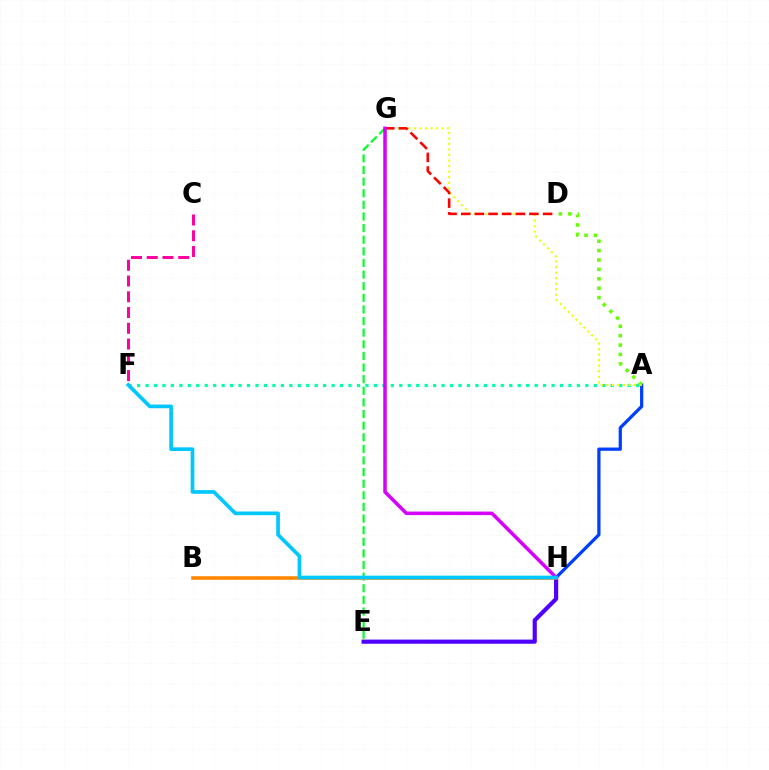{('A', 'F'): [{'color': '#00ffaf', 'line_style': 'dotted', 'thickness': 2.3}], ('E', 'H'): [{'color': '#4f00ff', 'line_style': 'solid', 'thickness': 3.0}], ('E', 'G'): [{'color': '#00ff27', 'line_style': 'dashed', 'thickness': 1.58}], ('B', 'H'): [{'color': '#ff8800', 'line_style': 'solid', 'thickness': 2.57}], ('A', 'H'): [{'color': '#003fff', 'line_style': 'solid', 'thickness': 2.34}], ('A', 'D'): [{'color': '#66ff00', 'line_style': 'dotted', 'thickness': 2.55}], ('C', 'F'): [{'color': '#ff00a0', 'line_style': 'dashed', 'thickness': 2.14}], ('A', 'G'): [{'color': '#eeff00', 'line_style': 'dotted', 'thickness': 1.51}], ('D', 'G'): [{'color': '#ff0000', 'line_style': 'dashed', 'thickness': 1.85}], ('G', 'H'): [{'color': '#d600ff', 'line_style': 'solid', 'thickness': 2.53}], ('F', 'H'): [{'color': '#00c7ff', 'line_style': 'solid', 'thickness': 2.65}]}